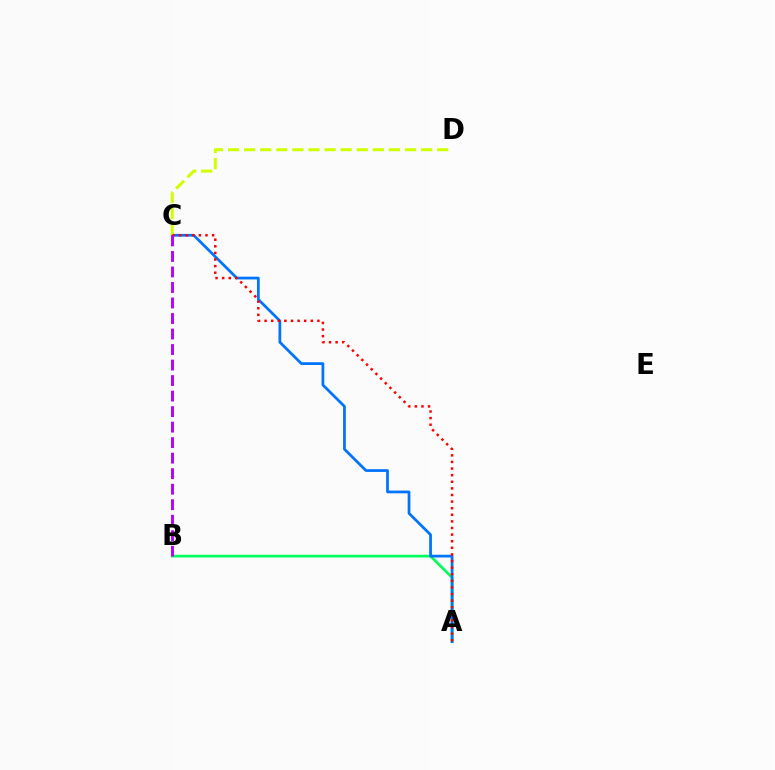{('A', 'B'): [{'color': '#00ff5c', 'line_style': 'solid', 'thickness': 1.96}], ('A', 'C'): [{'color': '#0074ff', 'line_style': 'solid', 'thickness': 1.98}, {'color': '#ff0000', 'line_style': 'dotted', 'thickness': 1.79}], ('C', 'D'): [{'color': '#d1ff00', 'line_style': 'dashed', 'thickness': 2.19}], ('B', 'C'): [{'color': '#b900ff', 'line_style': 'dashed', 'thickness': 2.11}]}